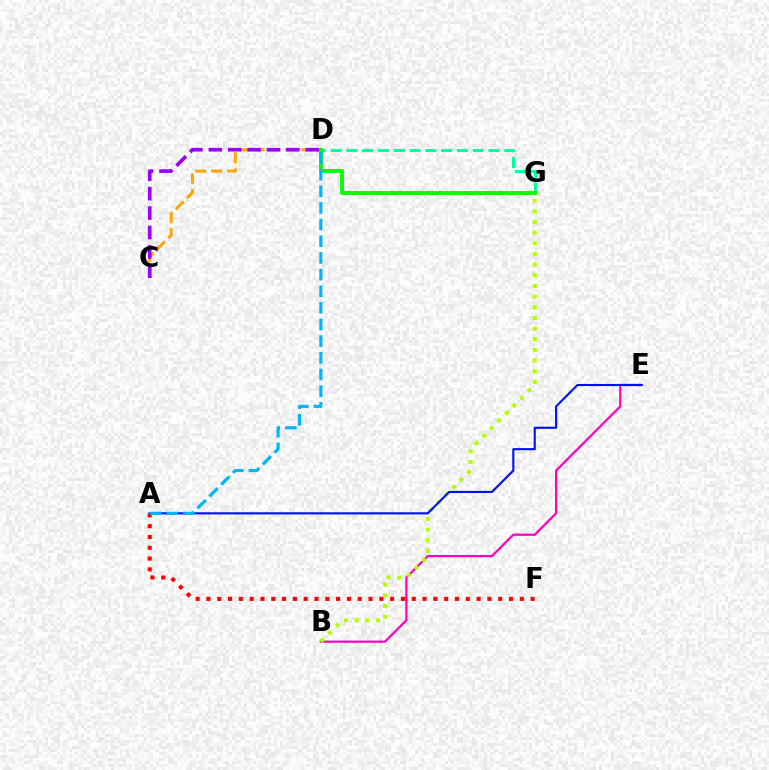{('B', 'E'): [{'color': '#ff00bd', 'line_style': 'solid', 'thickness': 1.59}], ('C', 'D'): [{'color': '#ffa500', 'line_style': 'dashed', 'thickness': 2.16}, {'color': '#9b00ff', 'line_style': 'dashed', 'thickness': 2.64}], ('A', 'F'): [{'color': '#ff0000', 'line_style': 'dotted', 'thickness': 2.94}], ('D', 'G'): [{'color': '#00ff9d', 'line_style': 'dashed', 'thickness': 2.15}, {'color': '#08ff00', 'line_style': 'solid', 'thickness': 2.84}], ('B', 'G'): [{'color': '#b3ff00', 'line_style': 'dotted', 'thickness': 2.9}], ('A', 'E'): [{'color': '#0010ff', 'line_style': 'solid', 'thickness': 1.54}], ('A', 'D'): [{'color': '#00b5ff', 'line_style': 'dashed', 'thickness': 2.26}]}